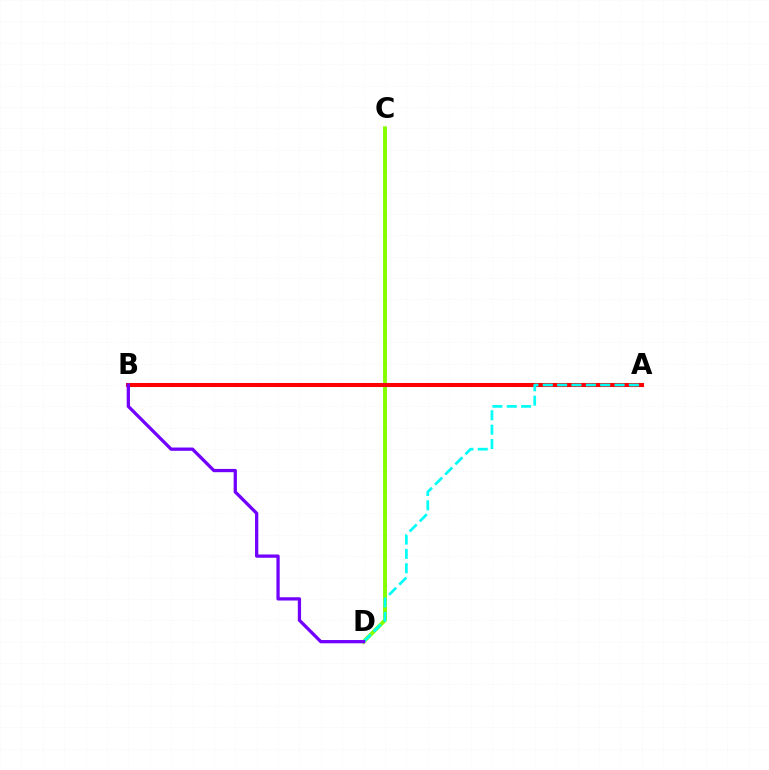{('C', 'D'): [{'color': '#84ff00', 'line_style': 'solid', 'thickness': 2.81}], ('A', 'B'): [{'color': '#ff0000', 'line_style': 'solid', 'thickness': 2.93}], ('A', 'D'): [{'color': '#00fff6', 'line_style': 'dashed', 'thickness': 1.95}], ('B', 'D'): [{'color': '#7200ff', 'line_style': 'solid', 'thickness': 2.35}]}